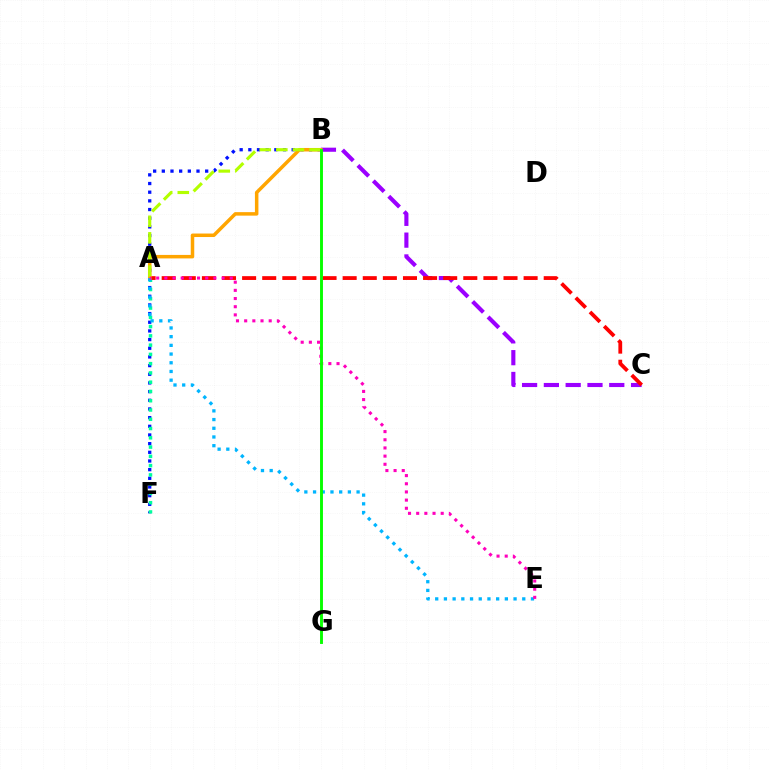{('B', 'C'): [{'color': '#9b00ff', 'line_style': 'dashed', 'thickness': 2.96}], ('B', 'F'): [{'color': '#0010ff', 'line_style': 'dotted', 'thickness': 2.36}], ('A', 'F'): [{'color': '#00ff9d', 'line_style': 'dotted', 'thickness': 2.52}], ('A', 'C'): [{'color': '#ff0000', 'line_style': 'dashed', 'thickness': 2.73}], ('A', 'B'): [{'color': '#ffa500', 'line_style': 'solid', 'thickness': 2.52}, {'color': '#b3ff00', 'line_style': 'dashed', 'thickness': 2.26}], ('A', 'E'): [{'color': '#00b5ff', 'line_style': 'dotted', 'thickness': 2.37}, {'color': '#ff00bd', 'line_style': 'dotted', 'thickness': 2.22}], ('B', 'G'): [{'color': '#08ff00', 'line_style': 'solid', 'thickness': 2.1}]}